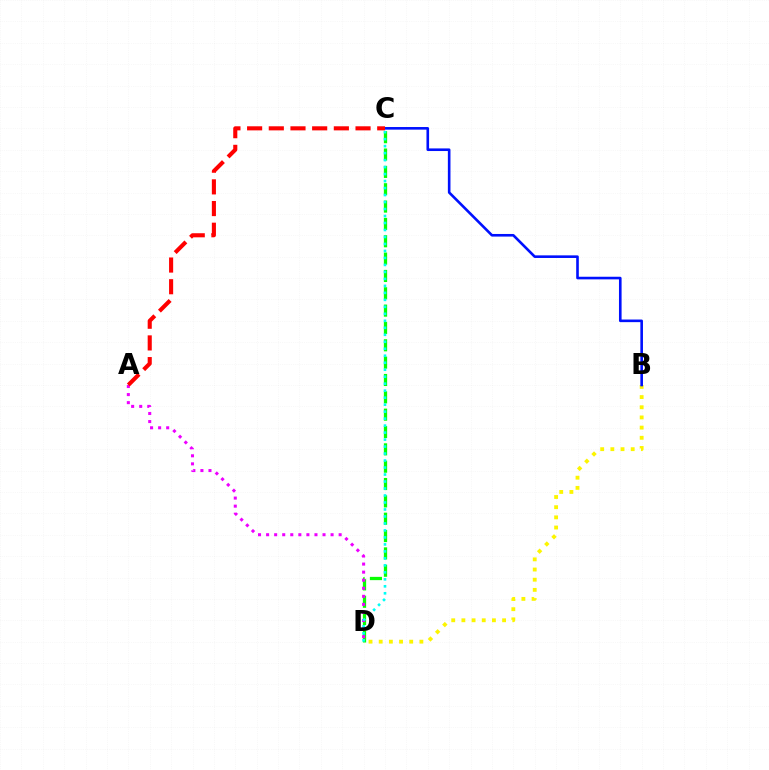{('C', 'D'): [{'color': '#08ff00', 'line_style': 'dashed', 'thickness': 2.36}, {'color': '#00fff6', 'line_style': 'dotted', 'thickness': 1.9}], ('A', 'D'): [{'color': '#ee00ff', 'line_style': 'dotted', 'thickness': 2.19}], ('B', 'D'): [{'color': '#fcf500', 'line_style': 'dotted', 'thickness': 2.76}], ('B', 'C'): [{'color': '#0010ff', 'line_style': 'solid', 'thickness': 1.88}], ('A', 'C'): [{'color': '#ff0000', 'line_style': 'dashed', 'thickness': 2.95}]}